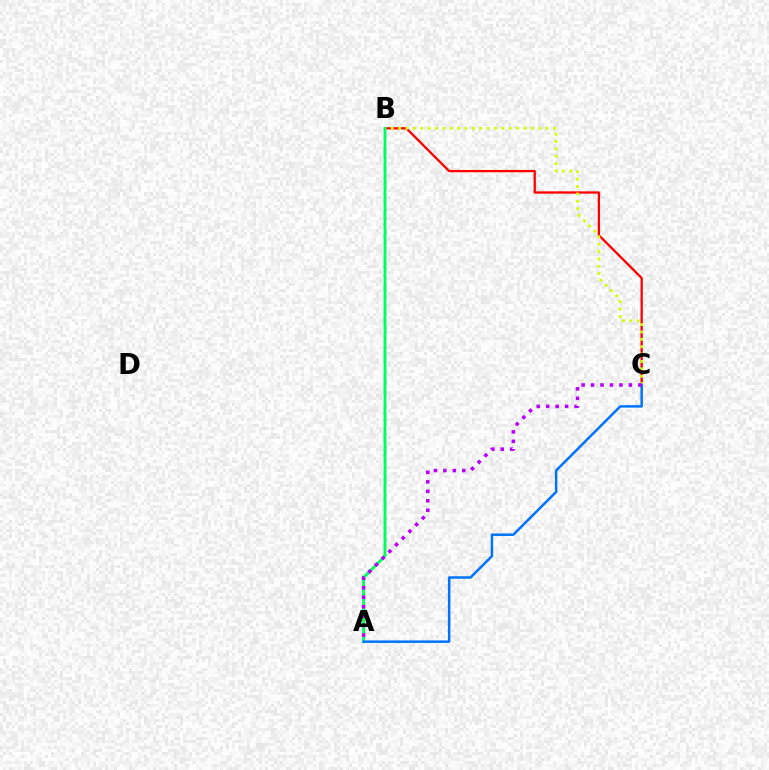{('B', 'C'): [{'color': '#ff0000', 'line_style': 'solid', 'thickness': 1.65}, {'color': '#d1ff00', 'line_style': 'dotted', 'thickness': 2.0}], ('A', 'B'): [{'color': '#00ff5c', 'line_style': 'solid', 'thickness': 2.04}], ('A', 'C'): [{'color': '#0074ff', 'line_style': 'solid', 'thickness': 1.8}, {'color': '#b900ff', 'line_style': 'dotted', 'thickness': 2.57}]}